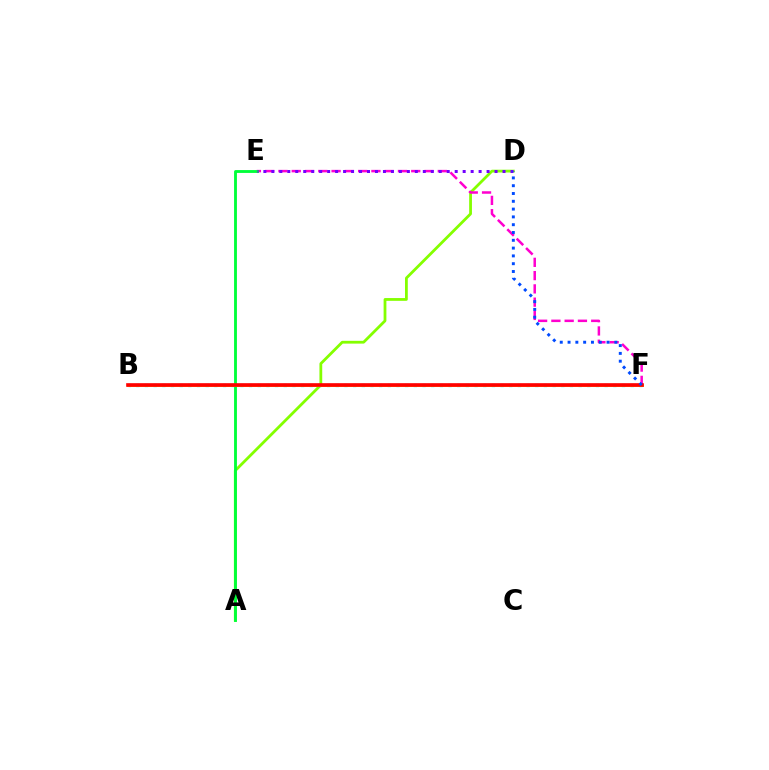{('A', 'D'): [{'color': '#84ff00', 'line_style': 'solid', 'thickness': 2.01}], ('E', 'F'): [{'color': '#ff00cf', 'line_style': 'dashed', 'thickness': 1.8}], ('A', 'E'): [{'color': '#00ff39', 'line_style': 'solid', 'thickness': 2.05}], ('B', 'F'): [{'color': '#00fff6', 'line_style': 'dotted', 'thickness': 2.36}, {'color': '#ffbd00', 'line_style': 'solid', 'thickness': 2.04}, {'color': '#ff0000', 'line_style': 'solid', 'thickness': 2.62}], ('D', 'E'): [{'color': '#7200ff', 'line_style': 'dotted', 'thickness': 2.17}], ('D', 'F'): [{'color': '#004bff', 'line_style': 'dotted', 'thickness': 2.12}]}